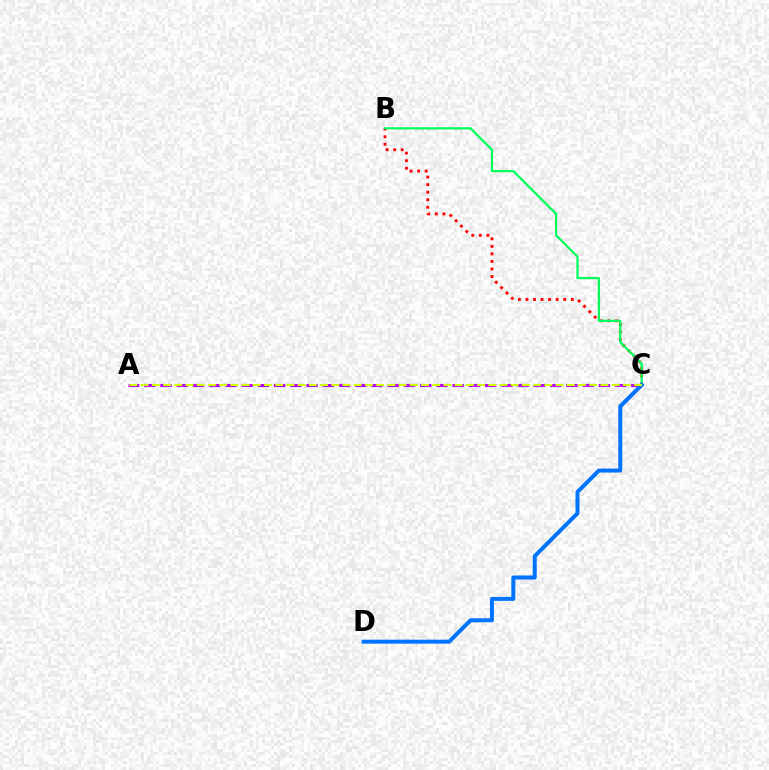{('B', 'C'): [{'color': '#ff0000', 'line_style': 'dotted', 'thickness': 2.05}, {'color': '#00ff5c', 'line_style': 'solid', 'thickness': 1.61}], ('A', 'C'): [{'color': '#b900ff', 'line_style': 'dashed', 'thickness': 2.21}, {'color': '#d1ff00', 'line_style': 'dashed', 'thickness': 1.52}], ('C', 'D'): [{'color': '#0074ff', 'line_style': 'solid', 'thickness': 2.87}]}